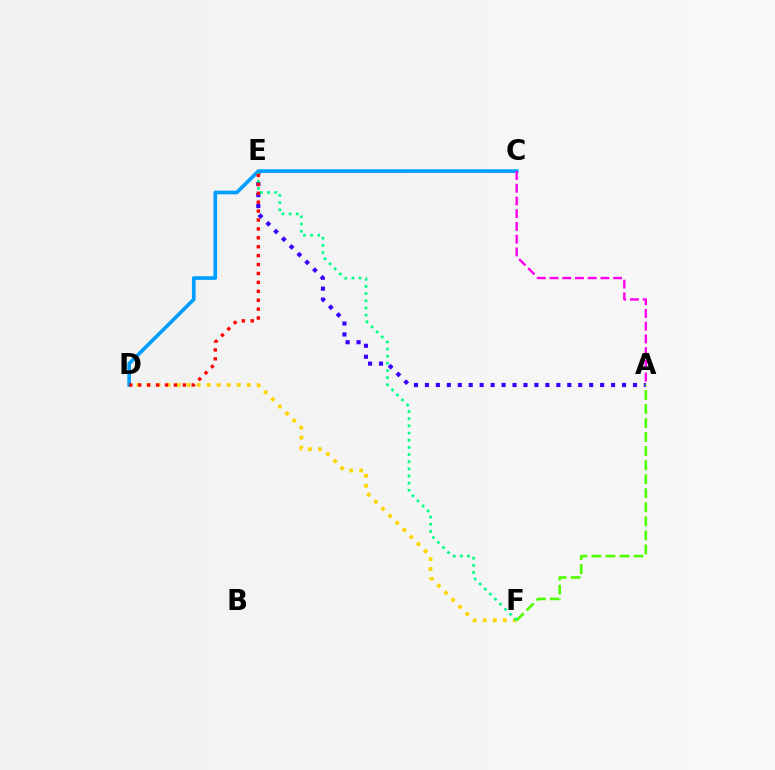{('D', 'F'): [{'color': '#ffd500', 'line_style': 'dotted', 'thickness': 2.72}], ('A', 'E'): [{'color': '#3700ff', 'line_style': 'dotted', 'thickness': 2.98}], ('A', 'F'): [{'color': '#4fff00', 'line_style': 'dashed', 'thickness': 1.91}], ('C', 'D'): [{'color': '#009eff', 'line_style': 'solid', 'thickness': 2.63}], ('A', 'C'): [{'color': '#ff00ed', 'line_style': 'dashed', 'thickness': 1.73}], ('E', 'F'): [{'color': '#00ff86', 'line_style': 'dotted', 'thickness': 1.94}], ('D', 'E'): [{'color': '#ff0000', 'line_style': 'dotted', 'thickness': 2.42}]}